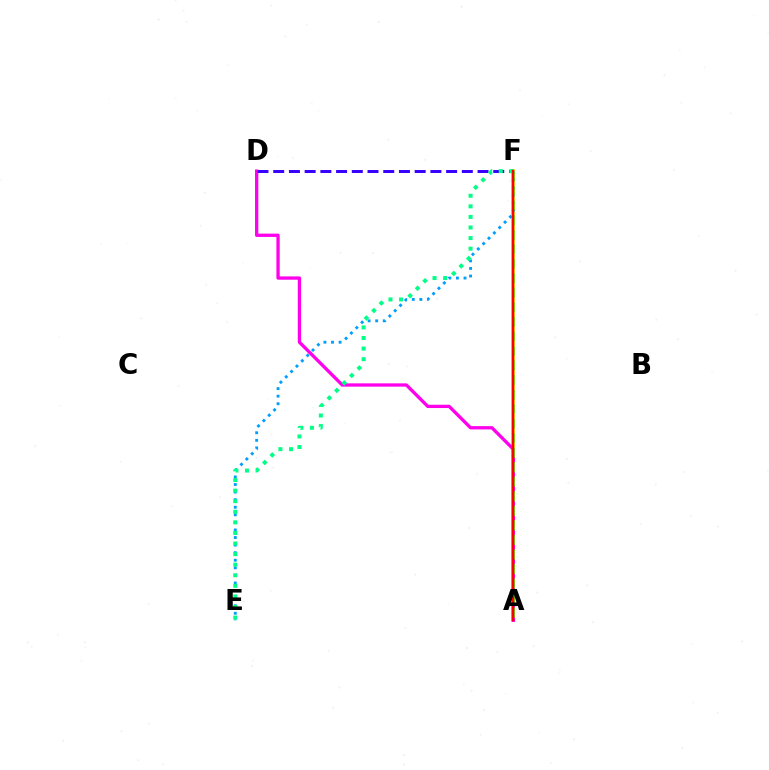{('A', 'F'): [{'color': '#ffd500', 'line_style': 'solid', 'thickness': 2.65}, {'color': '#4fff00', 'line_style': 'dashed', 'thickness': 1.97}, {'color': '#ff0000', 'line_style': 'solid', 'thickness': 1.75}], ('E', 'F'): [{'color': '#009eff', 'line_style': 'dotted', 'thickness': 2.06}, {'color': '#00ff86', 'line_style': 'dotted', 'thickness': 2.87}], ('A', 'D'): [{'color': '#ff00ed', 'line_style': 'solid', 'thickness': 2.38}], ('D', 'F'): [{'color': '#3700ff', 'line_style': 'dashed', 'thickness': 2.14}]}